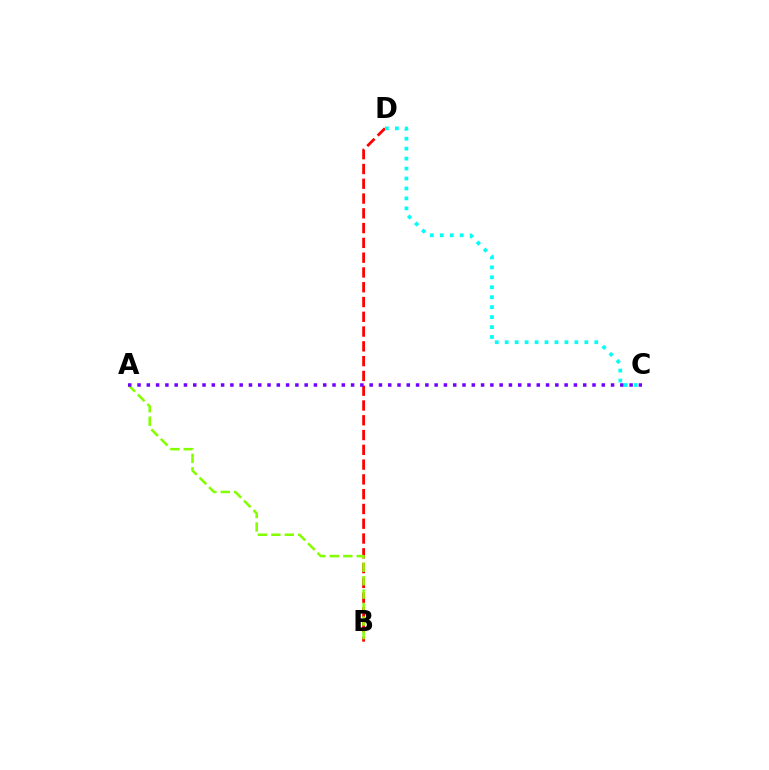{('B', 'D'): [{'color': '#ff0000', 'line_style': 'dashed', 'thickness': 2.01}], ('A', 'B'): [{'color': '#84ff00', 'line_style': 'dashed', 'thickness': 1.83}], ('A', 'C'): [{'color': '#7200ff', 'line_style': 'dotted', 'thickness': 2.52}], ('C', 'D'): [{'color': '#00fff6', 'line_style': 'dotted', 'thickness': 2.7}]}